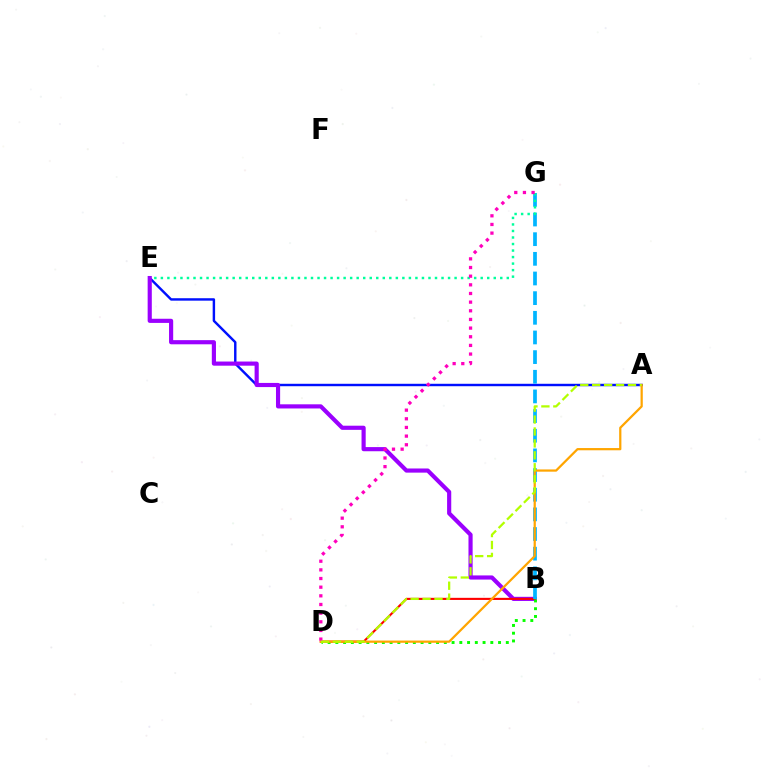{('A', 'E'): [{'color': '#0010ff', 'line_style': 'solid', 'thickness': 1.75}], ('B', 'E'): [{'color': '#9b00ff', 'line_style': 'solid', 'thickness': 2.99}], ('B', 'D'): [{'color': '#ff0000', 'line_style': 'solid', 'thickness': 1.52}, {'color': '#08ff00', 'line_style': 'dotted', 'thickness': 2.11}], ('B', 'G'): [{'color': '#00b5ff', 'line_style': 'dashed', 'thickness': 2.67}], ('A', 'D'): [{'color': '#ffa500', 'line_style': 'solid', 'thickness': 1.61}, {'color': '#b3ff00', 'line_style': 'dashed', 'thickness': 1.62}], ('E', 'G'): [{'color': '#00ff9d', 'line_style': 'dotted', 'thickness': 1.77}], ('D', 'G'): [{'color': '#ff00bd', 'line_style': 'dotted', 'thickness': 2.35}]}